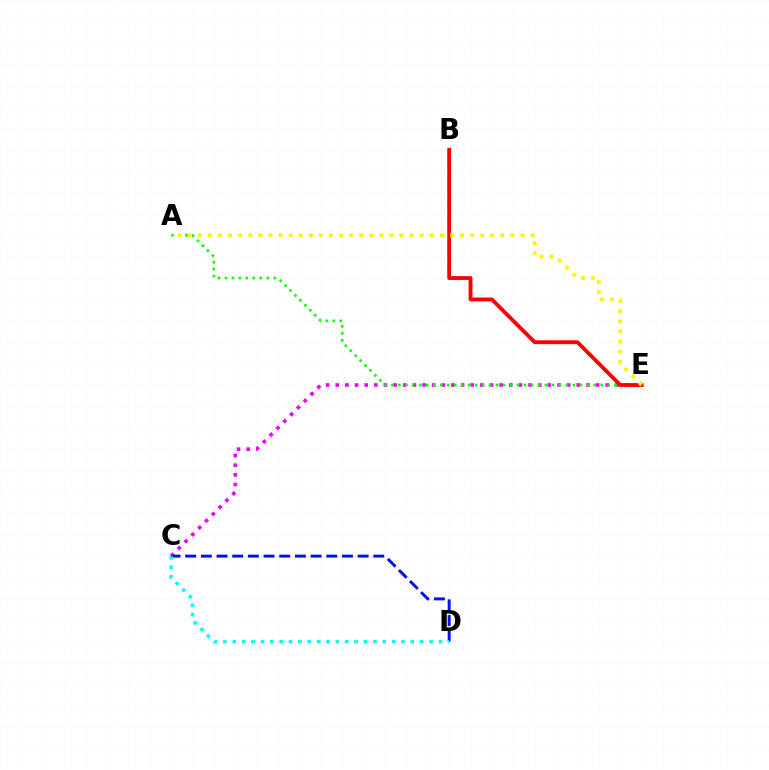{('C', 'E'): [{'color': '#ee00ff', 'line_style': 'dotted', 'thickness': 2.62}], ('C', 'D'): [{'color': '#0010ff', 'line_style': 'dashed', 'thickness': 2.13}, {'color': '#00fff6', 'line_style': 'dotted', 'thickness': 2.55}], ('A', 'E'): [{'color': '#08ff00', 'line_style': 'dotted', 'thickness': 1.9}, {'color': '#fcf500', 'line_style': 'dotted', 'thickness': 2.74}], ('B', 'E'): [{'color': '#ff0000', 'line_style': 'solid', 'thickness': 2.76}]}